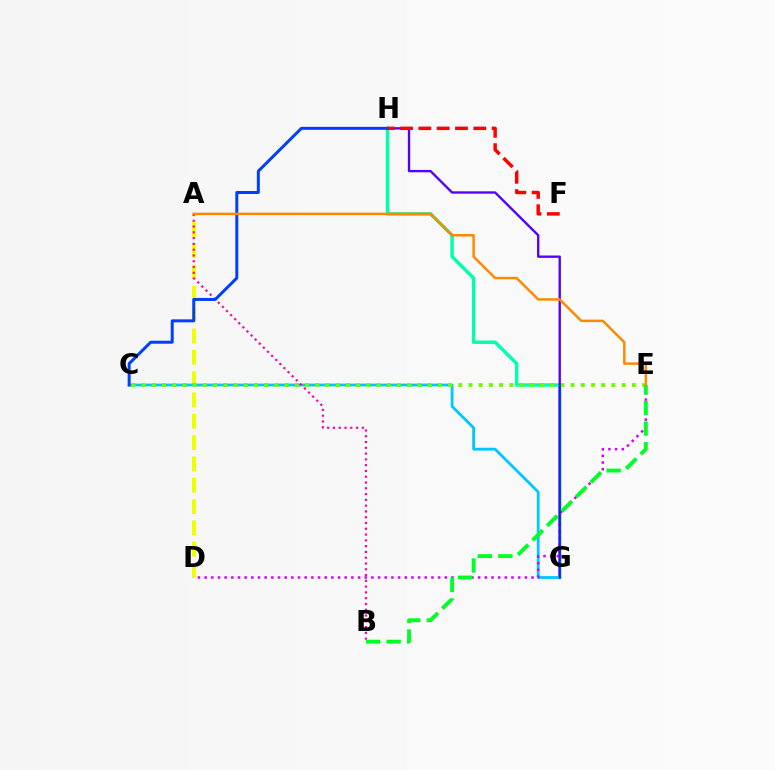{('A', 'D'): [{'color': '#eeff00', 'line_style': 'dashed', 'thickness': 2.9}], ('C', 'G'): [{'color': '#00c7ff', 'line_style': 'solid', 'thickness': 2.01}], ('A', 'B'): [{'color': '#ff00a0', 'line_style': 'dotted', 'thickness': 1.57}], ('G', 'H'): [{'color': '#00ffaf', 'line_style': 'solid', 'thickness': 2.47}, {'color': '#4f00ff', 'line_style': 'solid', 'thickness': 1.68}], ('C', 'E'): [{'color': '#66ff00', 'line_style': 'dotted', 'thickness': 2.77}], ('D', 'E'): [{'color': '#d600ff', 'line_style': 'dotted', 'thickness': 1.81}], ('C', 'H'): [{'color': '#003fff', 'line_style': 'solid', 'thickness': 2.15}], ('F', 'H'): [{'color': '#ff0000', 'line_style': 'dashed', 'thickness': 2.49}], ('B', 'E'): [{'color': '#00ff27', 'line_style': 'dashed', 'thickness': 2.79}], ('A', 'E'): [{'color': '#ff8800', 'line_style': 'solid', 'thickness': 1.78}]}